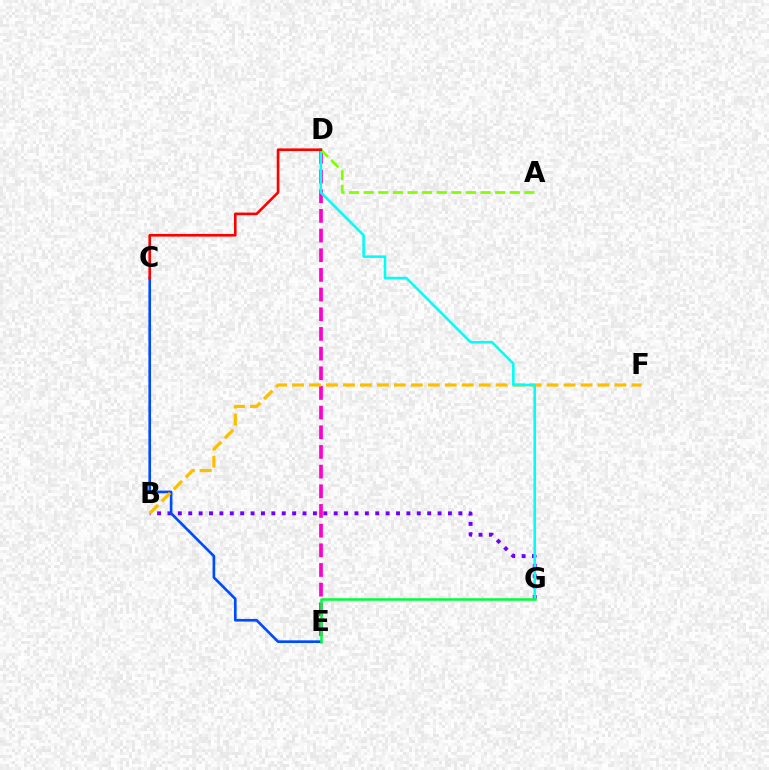{('B', 'G'): [{'color': '#7200ff', 'line_style': 'dotted', 'thickness': 2.82}], ('D', 'E'): [{'color': '#ff00cf', 'line_style': 'dashed', 'thickness': 2.67}], ('C', 'E'): [{'color': '#004bff', 'line_style': 'solid', 'thickness': 1.91}], ('B', 'F'): [{'color': '#ffbd00', 'line_style': 'dashed', 'thickness': 2.31}], ('A', 'D'): [{'color': '#84ff00', 'line_style': 'dashed', 'thickness': 1.98}], ('D', 'G'): [{'color': '#00fff6', 'line_style': 'solid', 'thickness': 1.87}], ('E', 'G'): [{'color': '#00ff39', 'line_style': 'solid', 'thickness': 1.83}], ('C', 'D'): [{'color': '#ff0000', 'line_style': 'solid', 'thickness': 1.9}]}